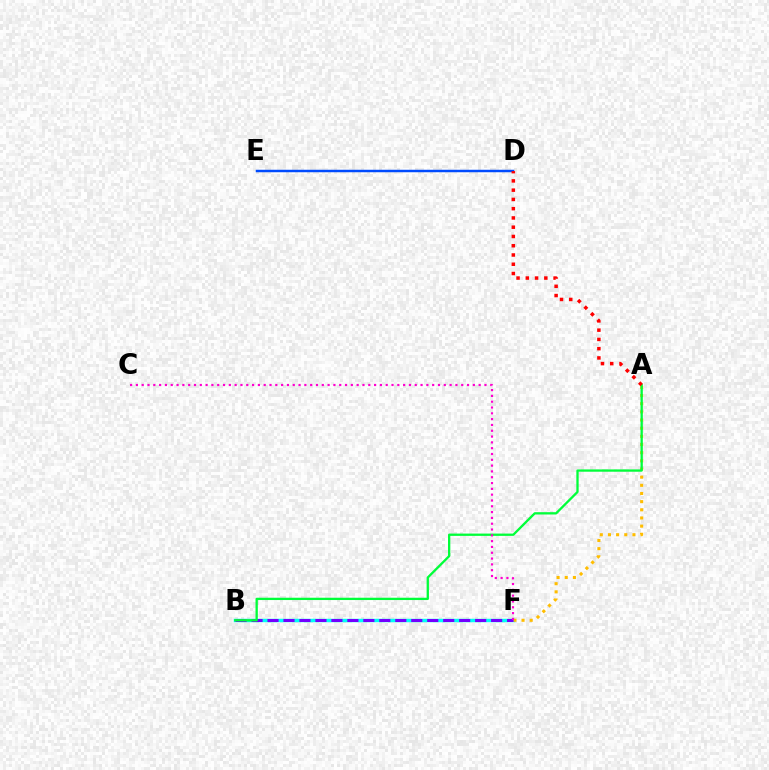{('D', 'E'): [{'color': '#004bff', 'line_style': 'solid', 'thickness': 1.78}], ('B', 'F'): [{'color': '#84ff00', 'line_style': 'solid', 'thickness': 2.14}, {'color': '#00fff6', 'line_style': 'solid', 'thickness': 2.48}, {'color': '#7200ff', 'line_style': 'dashed', 'thickness': 2.17}], ('A', 'F'): [{'color': '#ffbd00', 'line_style': 'dotted', 'thickness': 2.22}], ('A', 'B'): [{'color': '#00ff39', 'line_style': 'solid', 'thickness': 1.66}], ('A', 'D'): [{'color': '#ff0000', 'line_style': 'dotted', 'thickness': 2.52}], ('C', 'F'): [{'color': '#ff00cf', 'line_style': 'dotted', 'thickness': 1.58}]}